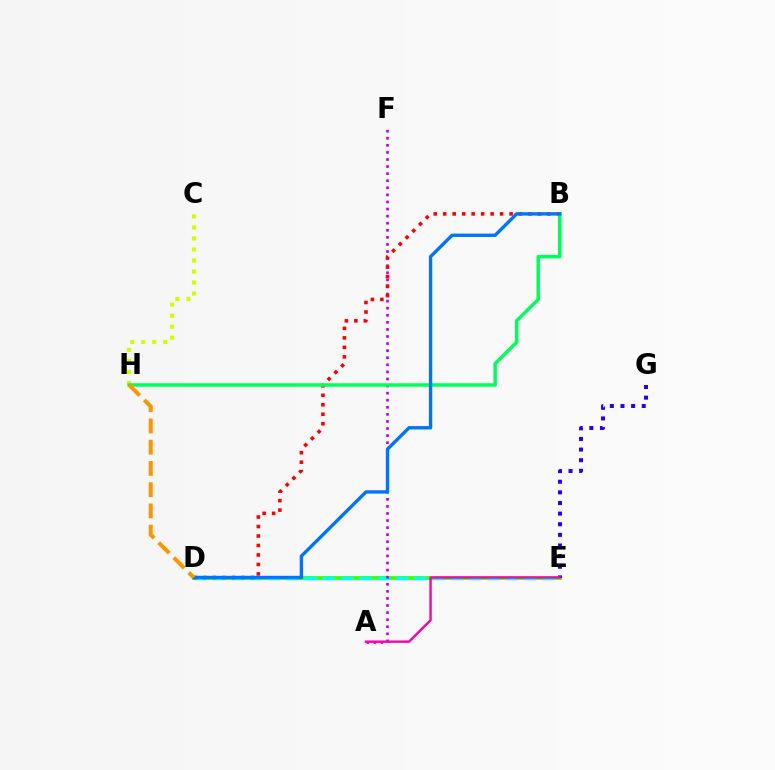{('C', 'H'): [{'color': '#d1ff00', 'line_style': 'dotted', 'thickness': 3.0}], ('D', 'E'): [{'color': '#3dff00', 'line_style': 'solid', 'thickness': 2.71}, {'color': '#00fff6', 'line_style': 'dashed', 'thickness': 2.48}], ('A', 'F'): [{'color': '#b900ff', 'line_style': 'dotted', 'thickness': 1.92}], ('E', 'G'): [{'color': '#2500ff', 'line_style': 'dotted', 'thickness': 2.89}], ('A', 'E'): [{'color': '#ff00ac', 'line_style': 'solid', 'thickness': 1.73}], ('B', 'D'): [{'color': '#ff0000', 'line_style': 'dotted', 'thickness': 2.58}, {'color': '#0074ff', 'line_style': 'solid', 'thickness': 2.43}], ('B', 'H'): [{'color': '#00ff5c', 'line_style': 'solid', 'thickness': 2.5}], ('D', 'H'): [{'color': '#ff9400', 'line_style': 'dashed', 'thickness': 2.89}]}